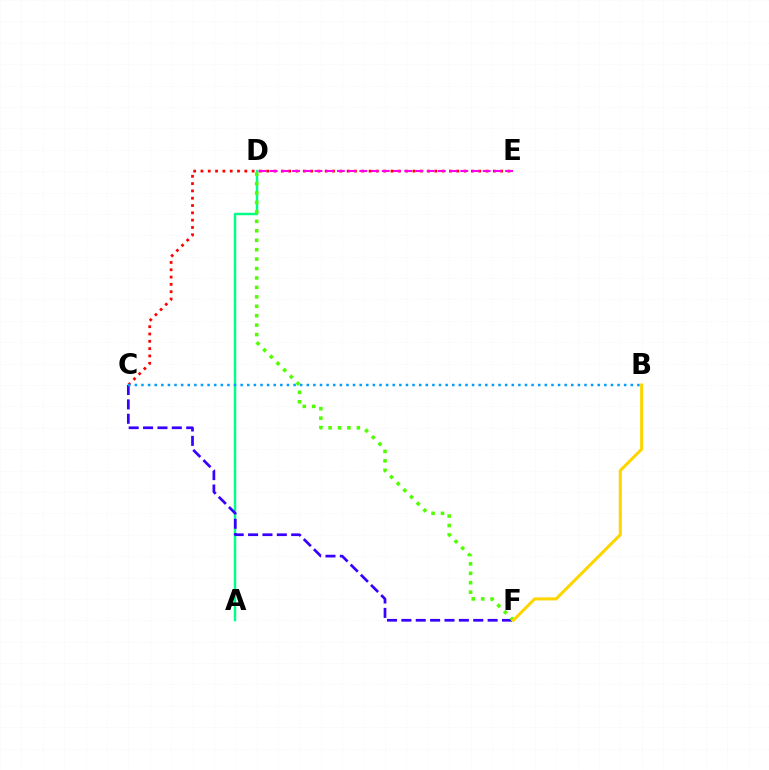{('C', 'E'): [{'color': '#ff0000', 'line_style': 'dotted', 'thickness': 1.99}], ('A', 'D'): [{'color': '#00ff86', 'line_style': 'solid', 'thickness': 1.77}], ('C', 'F'): [{'color': '#3700ff', 'line_style': 'dashed', 'thickness': 1.95}], ('D', 'E'): [{'color': '#ff00ed', 'line_style': 'dashed', 'thickness': 1.52}], ('D', 'F'): [{'color': '#4fff00', 'line_style': 'dotted', 'thickness': 2.56}], ('B', 'F'): [{'color': '#ffd500', 'line_style': 'solid', 'thickness': 2.2}], ('B', 'C'): [{'color': '#009eff', 'line_style': 'dotted', 'thickness': 1.8}]}